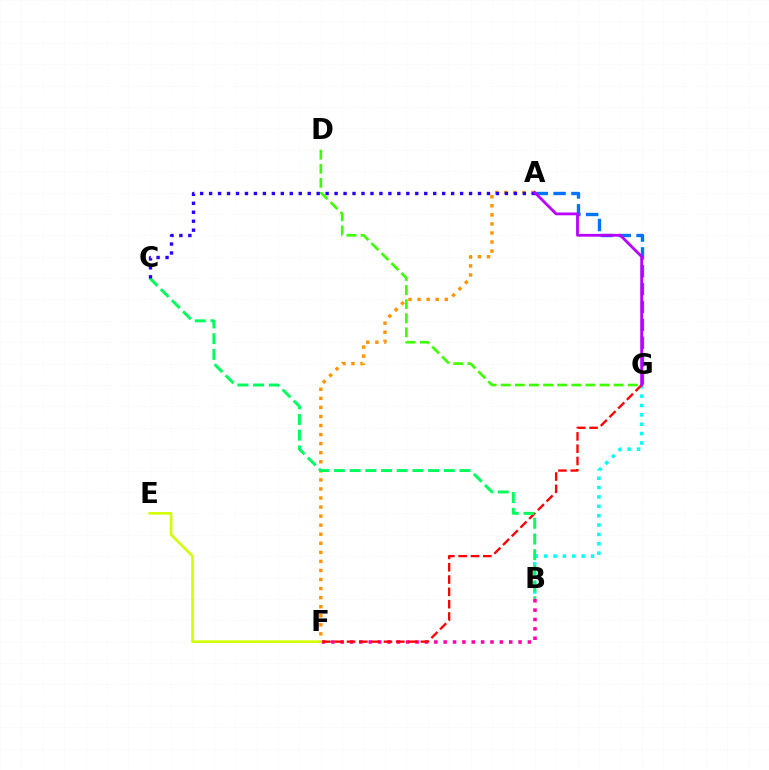{('B', 'F'): [{'color': '#ff00ac', 'line_style': 'dotted', 'thickness': 2.54}], ('E', 'F'): [{'color': '#d1ff00', 'line_style': 'solid', 'thickness': 1.86}], ('B', 'G'): [{'color': '#00fff6', 'line_style': 'dotted', 'thickness': 2.54}], ('F', 'G'): [{'color': '#ff0000', 'line_style': 'dashed', 'thickness': 1.67}], ('D', 'G'): [{'color': '#3dff00', 'line_style': 'dashed', 'thickness': 1.92}], ('A', 'G'): [{'color': '#0074ff', 'line_style': 'dashed', 'thickness': 2.43}, {'color': '#b900ff', 'line_style': 'solid', 'thickness': 2.01}], ('A', 'F'): [{'color': '#ff9400', 'line_style': 'dotted', 'thickness': 2.46}], ('B', 'C'): [{'color': '#00ff5c', 'line_style': 'dashed', 'thickness': 2.13}], ('A', 'C'): [{'color': '#2500ff', 'line_style': 'dotted', 'thickness': 2.44}]}